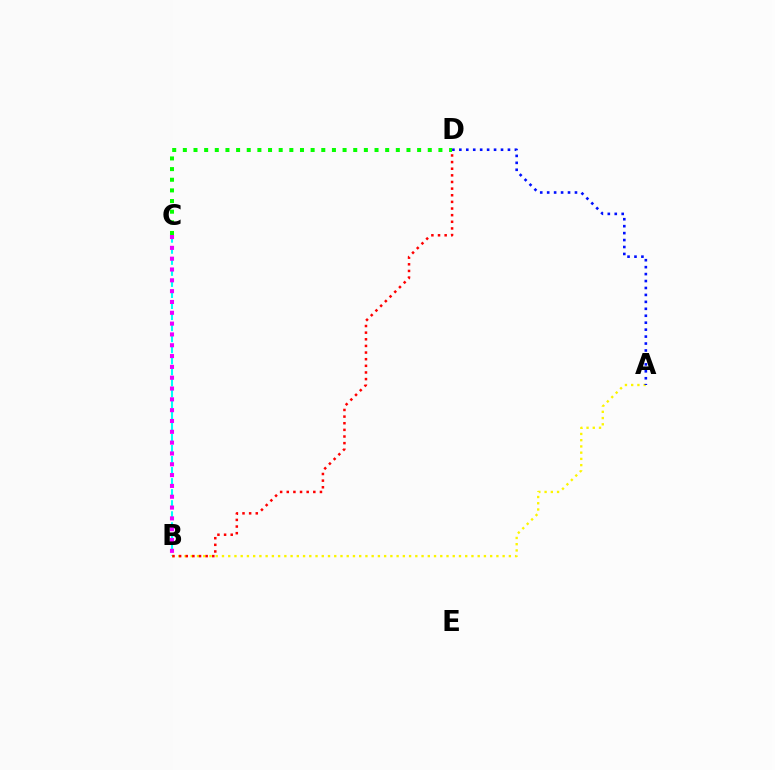{('B', 'C'): [{'color': '#00fff6', 'line_style': 'dashed', 'thickness': 1.5}, {'color': '#ee00ff', 'line_style': 'dotted', 'thickness': 2.94}], ('A', 'B'): [{'color': '#fcf500', 'line_style': 'dotted', 'thickness': 1.69}], ('A', 'D'): [{'color': '#0010ff', 'line_style': 'dotted', 'thickness': 1.89}], ('B', 'D'): [{'color': '#ff0000', 'line_style': 'dotted', 'thickness': 1.8}], ('C', 'D'): [{'color': '#08ff00', 'line_style': 'dotted', 'thickness': 2.89}]}